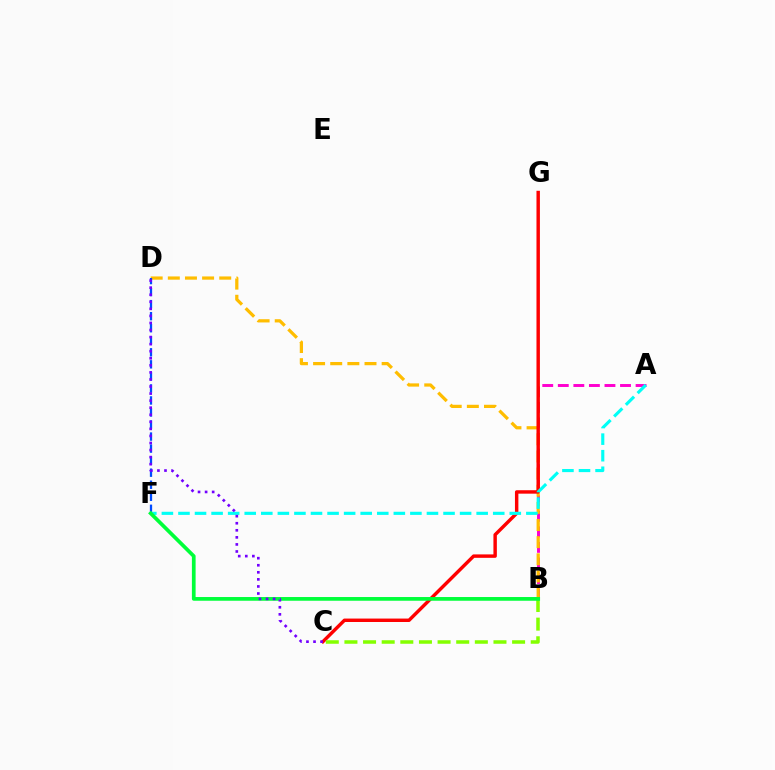{('A', 'B'): [{'color': '#ff00cf', 'line_style': 'dashed', 'thickness': 2.11}], ('B', 'D'): [{'color': '#ffbd00', 'line_style': 'dashed', 'thickness': 2.33}], ('C', 'G'): [{'color': '#ff0000', 'line_style': 'solid', 'thickness': 2.47}], ('D', 'F'): [{'color': '#004bff', 'line_style': 'dashed', 'thickness': 1.64}], ('A', 'F'): [{'color': '#00fff6', 'line_style': 'dashed', 'thickness': 2.25}], ('B', 'C'): [{'color': '#84ff00', 'line_style': 'dashed', 'thickness': 2.53}], ('B', 'F'): [{'color': '#00ff39', 'line_style': 'solid', 'thickness': 2.67}], ('C', 'D'): [{'color': '#7200ff', 'line_style': 'dotted', 'thickness': 1.92}]}